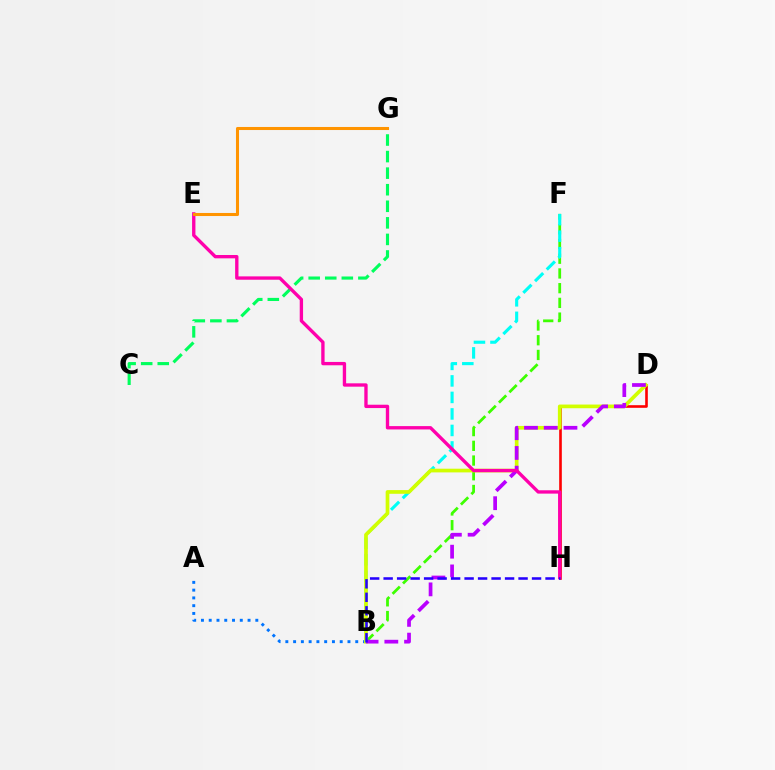{('D', 'H'): [{'color': '#ff0000', 'line_style': 'solid', 'thickness': 1.89}], ('B', 'F'): [{'color': '#3dff00', 'line_style': 'dashed', 'thickness': 2.0}, {'color': '#00fff6', 'line_style': 'dashed', 'thickness': 2.24}], ('A', 'B'): [{'color': '#0074ff', 'line_style': 'dotted', 'thickness': 2.11}], ('B', 'D'): [{'color': '#d1ff00', 'line_style': 'solid', 'thickness': 2.66}, {'color': '#b900ff', 'line_style': 'dashed', 'thickness': 2.68}], ('C', 'G'): [{'color': '#00ff5c', 'line_style': 'dashed', 'thickness': 2.25}], ('E', 'H'): [{'color': '#ff00ac', 'line_style': 'solid', 'thickness': 2.41}], ('E', 'G'): [{'color': '#ff9400', 'line_style': 'solid', 'thickness': 2.2}], ('B', 'H'): [{'color': '#2500ff', 'line_style': 'dashed', 'thickness': 1.83}]}